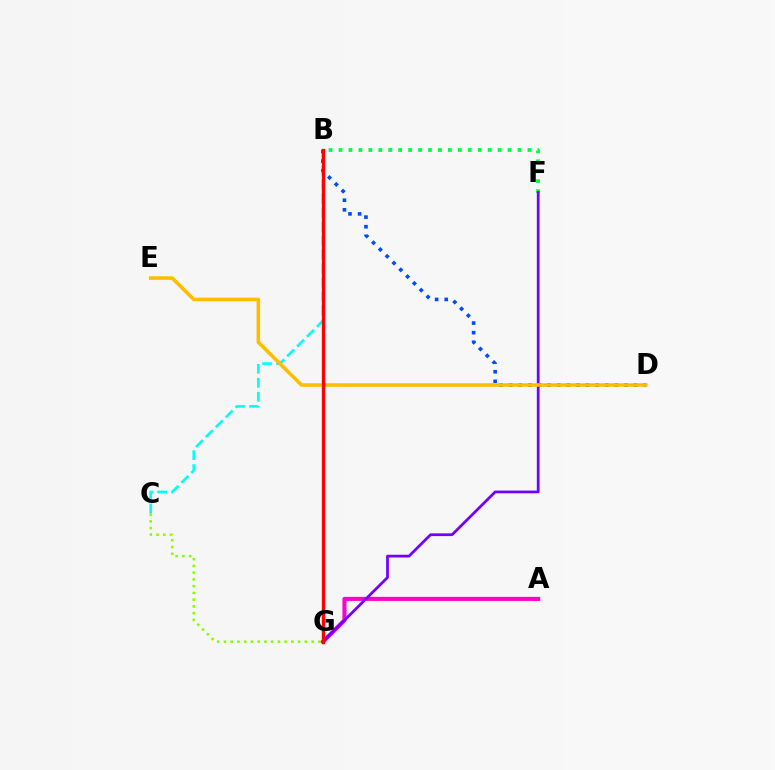{('B', 'F'): [{'color': '#00ff39', 'line_style': 'dotted', 'thickness': 2.7}], ('A', 'G'): [{'color': '#ff00cf', 'line_style': 'solid', 'thickness': 2.93}], ('B', 'C'): [{'color': '#00fff6', 'line_style': 'dashed', 'thickness': 1.9}], ('F', 'G'): [{'color': '#7200ff', 'line_style': 'solid', 'thickness': 1.98}], ('B', 'D'): [{'color': '#004bff', 'line_style': 'dotted', 'thickness': 2.61}], ('C', 'G'): [{'color': '#84ff00', 'line_style': 'dotted', 'thickness': 1.83}], ('D', 'E'): [{'color': '#ffbd00', 'line_style': 'solid', 'thickness': 2.56}], ('B', 'G'): [{'color': '#ff0000', 'line_style': 'solid', 'thickness': 2.4}]}